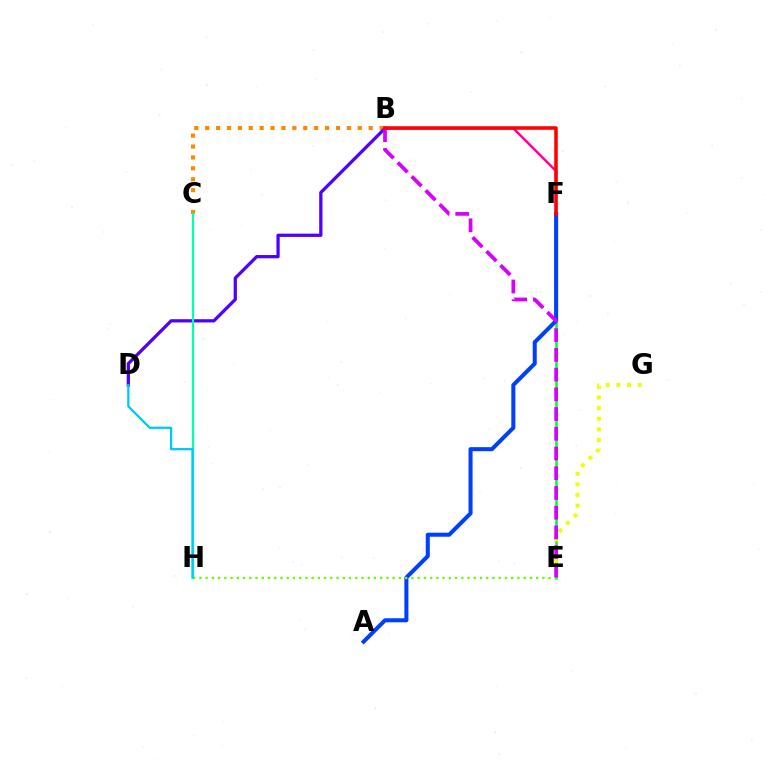{('B', 'C'): [{'color': '#ff8800', 'line_style': 'dotted', 'thickness': 2.96}], ('E', 'F'): [{'color': '#00ff27', 'line_style': 'solid', 'thickness': 1.82}], ('B', 'F'): [{'color': '#ff00a0', 'line_style': 'solid', 'thickness': 1.79}, {'color': '#ff0000', 'line_style': 'solid', 'thickness': 2.55}], ('A', 'F'): [{'color': '#003fff', 'line_style': 'solid', 'thickness': 2.9}], ('E', 'H'): [{'color': '#66ff00', 'line_style': 'dotted', 'thickness': 1.69}], ('B', 'D'): [{'color': '#4f00ff', 'line_style': 'solid', 'thickness': 2.34}], ('E', 'G'): [{'color': '#eeff00', 'line_style': 'dotted', 'thickness': 2.89}], ('B', 'E'): [{'color': '#d600ff', 'line_style': 'dashed', 'thickness': 2.68}], ('C', 'H'): [{'color': '#00ffaf', 'line_style': 'solid', 'thickness': 1.59}], ('D', 'H'): [{'color': '#00c7ff', 'line_style': 'solid', 'thickness': 1.63}]}